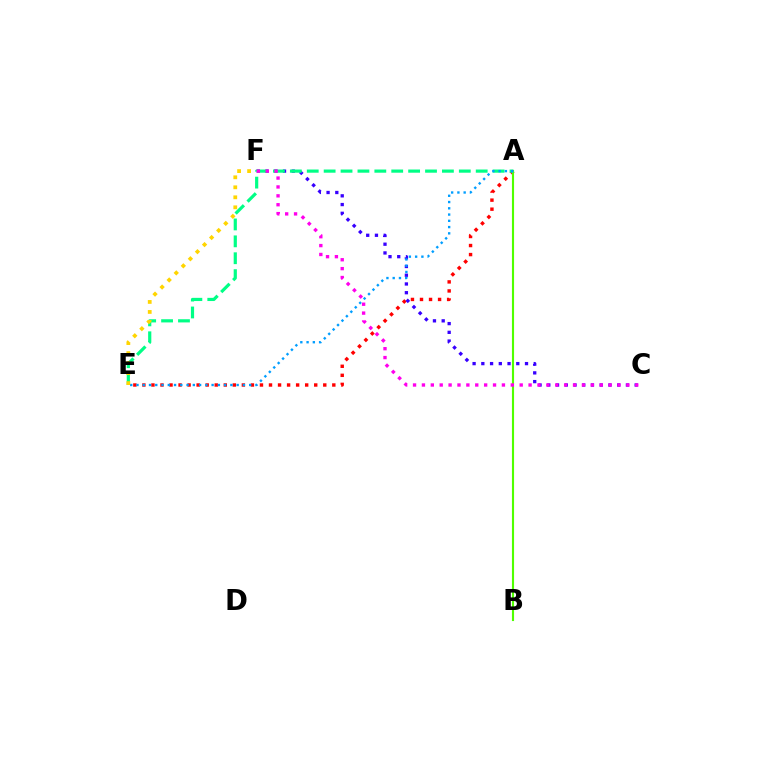{('A', 'E'): [{'color': '#ff0000', 'line_style': 'dotted', 'thickness': 2.46}, {'color': '#00ff86', 'line_style': 'dashed', 'thickness': 2.3}, {'color': '#009eff', 'line_style': 'dotted', 'thickness': 1.7}], ('C', 'F'): [{'color': '#3700ff', 'line_style': 'dotted', 'thickness': 2.37}, {'color': '#ff00ed', 'line_style': 'dotted', 'thickness': 2.41}], ('A', 'B'): [{'color': '#4fff00', 'line_style': 'solid', 'thickness': 1.53}], ('E', 'F'): [{'color': '#ffd500', 'line_style': 'dotted', 'thickness': 2.72}]}